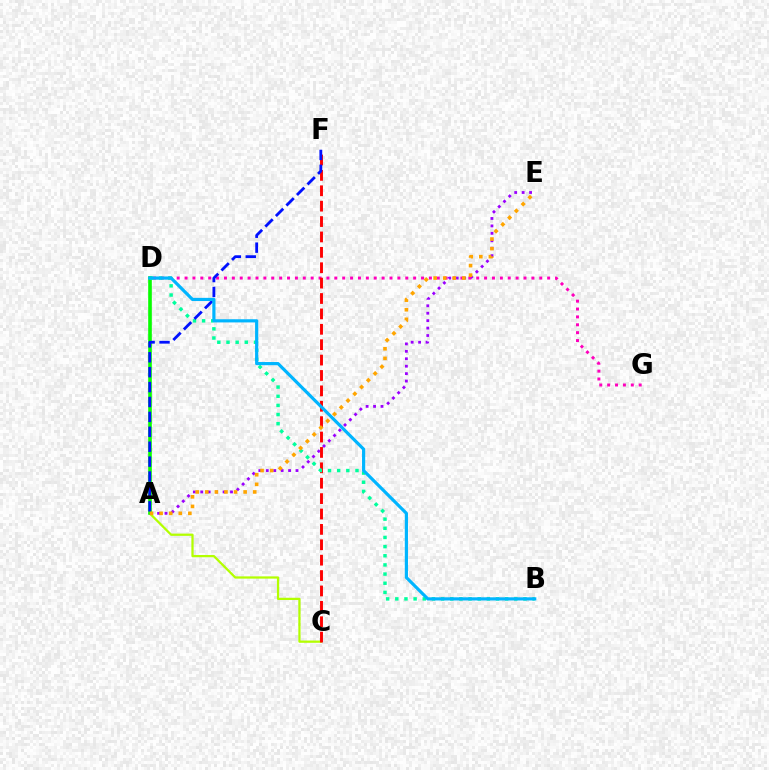{('A', 'E'): [{'color': '#9b00ff', 'line_style': 'dotted', 'thickness': 2.02}, {'color': '#ffa500', 'line_style': 'dotted', 'thickness': 2.6}], ('A', 'C'): [{'color': '#b3ff00', 'line_style': 'solid', 'thickness': 1.62}], ('A', 'D'): [{'color': '#08ff00', 'line_style': 'solid', 'thickness': 2.6}], ('D', 'G'): [{'color': '#ff00bd', 'line_style': 'dotted', 'thickness': 2.14}], ('C', 'F'): [{'color': '#ff0000', 'line_style': 'dashed', 'thickness': 2.09}], ('B', 'D'): [{'color': '#00ff9d', 'line_style': 'dotted', 'thickness': 2.49}, {'color': '#00b5ff', 'line_style': 'solid', 'thickness': 2.29}], ('A', 'F'): [{'color': '#0010ff', 'line_style': 'dashed', 'thickness': 2.03}]}